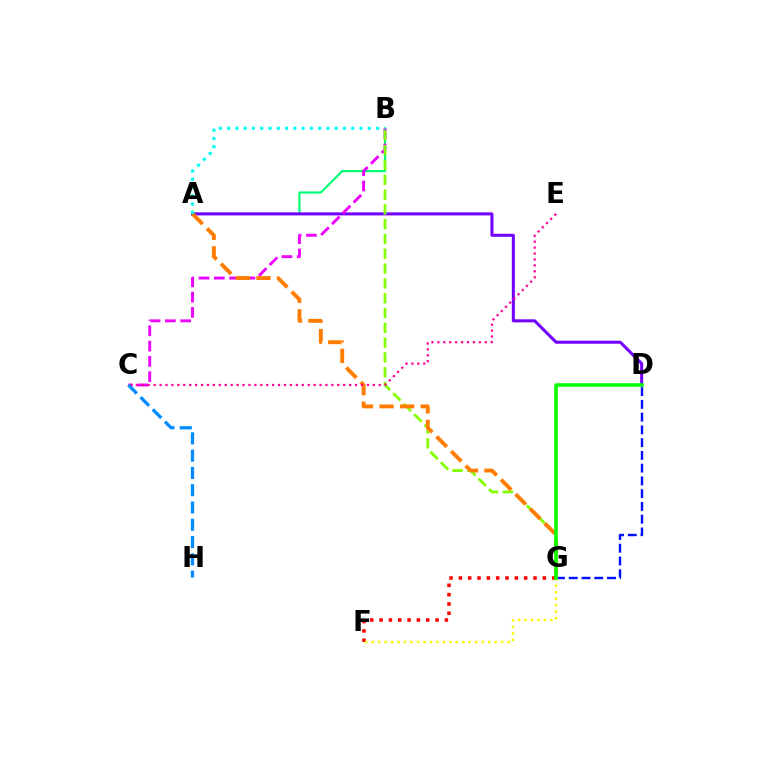{('D', 'G'): [{'color': '#0010ff', 'line_style': 'dashed', 'thickness': 1.73}, {'color': '#08ff00', 'line_style': 'solid', 'thickness': 2.55}], ('A', 'B'): [{'color': '#00ff74', 'line_style': 'solid', 'thickness': 1.58}, {'color': '#00fff6', 'line_style': 'dotted', 'thickness': 2.25}], ('A', 'D'): [{'color': '#7200ff', 'line_style': 'solid', 'thickness': 2.18}], ('B', 'C'): [{'color': '#ee00ff', 'line_style': 'dashed', 'thickness': 2.08}], ('B', 'G'): [{'color': '#84ff00', 'line_style': 'dashed', 'thickness': 2.01}], ('A', 'G'): [{'color': '#ff7c00', 'line_style': 'dashed', 'thickness': 2.8}], ('C', 'E'): [{'color': '#ff0094', 'line_style': 'dotted', 'thickness': 1.61}], ('C', 'H'): [{'color': '#008cff', 'line_style': 'dashed', 'thickness': 2.35}], ('F', 'G'): [{'color': '#ff0000', 'line_style': 'dotted', 'thickness': 2.53}, {'color': '#fcf500', 'line_style': 'dotted', 'thickness': 1.76}]}